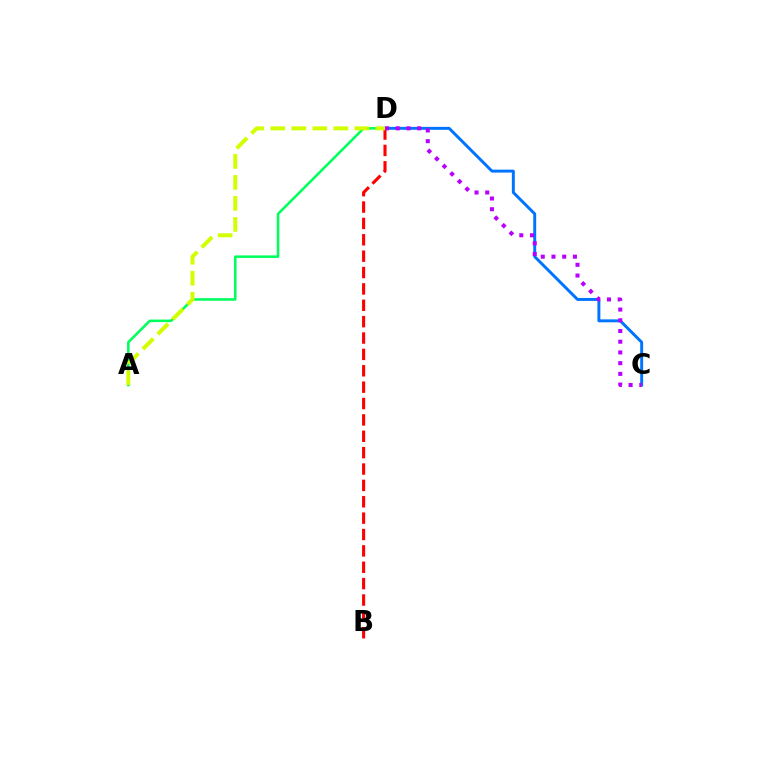{('A', 'D'): [{'color': '#00ff5c', 'line_style': 'solid', 'thickness': 1.85}, {'color': '#d1ff00', 'line_style': 'dashed', 'thickness': 2.85}], ('C', 'D'): [{'color': '#0074ff', 'line_style': 'solid', 'thickness': 2.12}, {'color': '#b900ff', 'line_style': 'dotted', 'thickness': 2.91}], ('B', 'D'): [{'color': '#ff0000', 'line_style': 'dashed', 'thickness': 2.22}]}